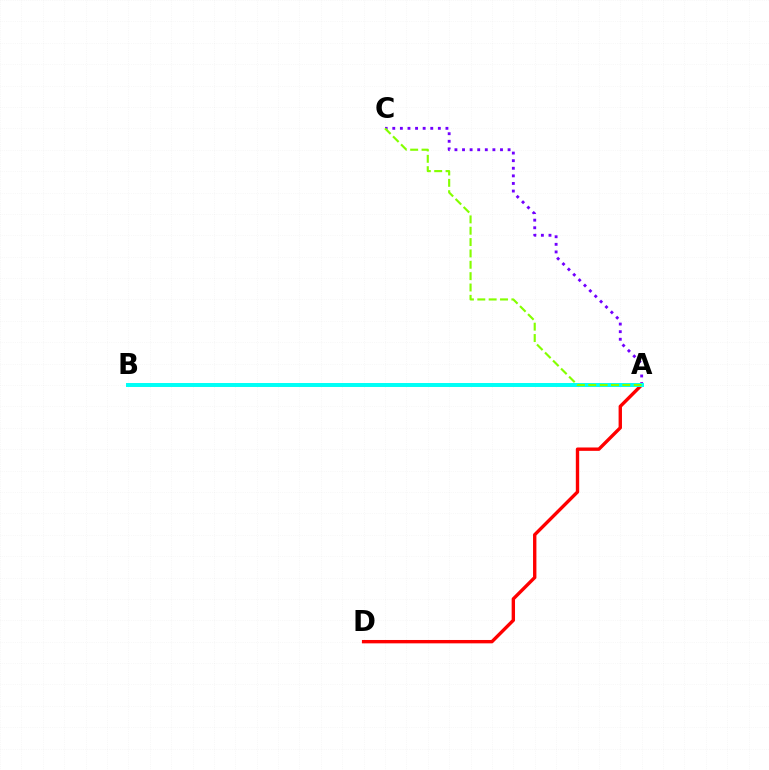{('A', 'C'): [{'color': '#7200ff', 'line_style': 'dotted', 'thickness': 2.06}, {'color': '#84ff00', 'line_style': 'dashed', 'thickness': 1.54}], ('A', 'D'): [{'color': '#ff0000', 'line_style': 'solid', 'thickness': 2.43}], ('A', 'B'): [{'color': '#00fff6', 'line_style': 'solid', 'thickness': 2.86}]}